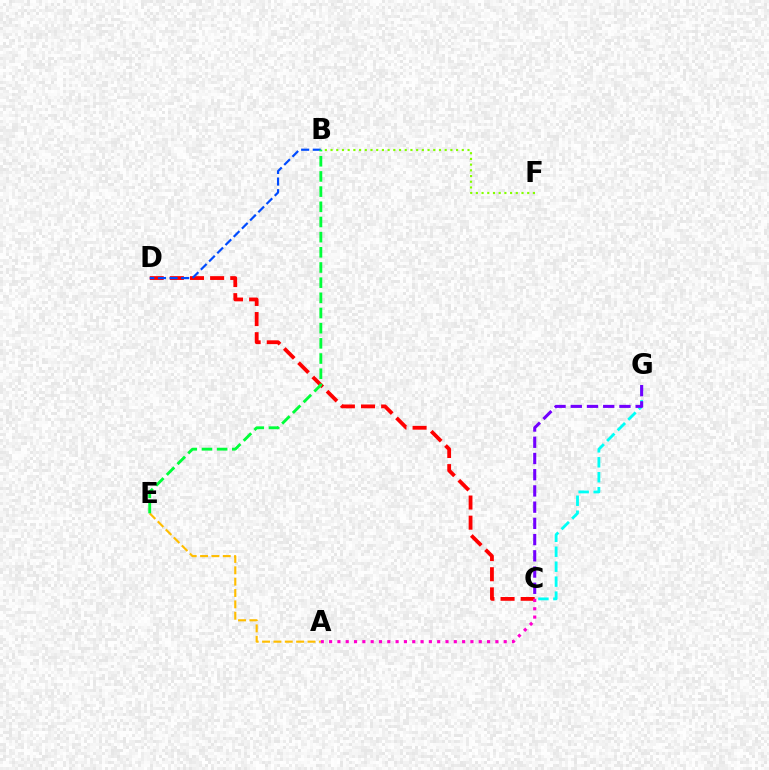{('C', 'G'): [{'color': '#00fff6', 'line_style': 'dashed', 'thickness': 2.03}, {'color': '#7200ff', 'line_style': 'dashed', 'thickness': 2.2}], ('A', 'E'): [{'color': '#ffbd00', 'line_style': 'dashed', 'thickness': 1.54}], ('C', 'D'): [{'color': '#ff0000', 'line_style': 'dashed', 'thickness': 2.74}], ('B', 'D'): [{'color': '#004bff', 'line_style': 'dashed', 'thickness': 1.58}], ('B', 'F'): [{'color': '#84ff00', 'line_style': 'dotted', 'thickness': 1.55}], ('B', 'E'): [{'color': '#00ff39', 'line_style': 'dashed', 'thickness': 2.06}], ('A', 'C'): [{'color': '#ff00cf', 'line_style': 'dotted', 'thickness': 2.26}]}